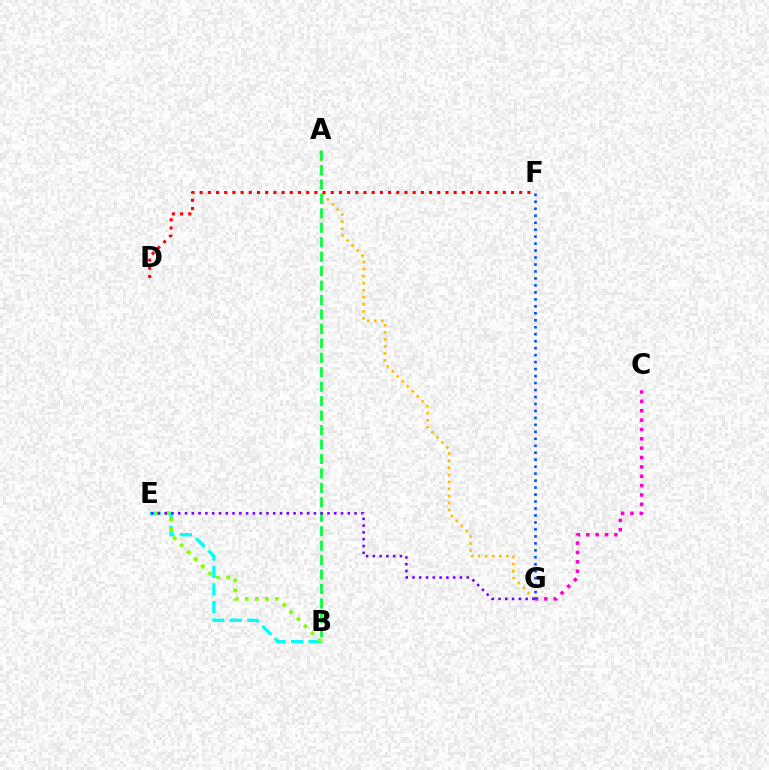{('B', 'E'): [{'color': '#00fff6', 'line_style': 'dashed', 'thickness': 2.39}, {'color': '#84ff00', 'line_style': 'dotted', 'thickness': 2.71}], ('A', 'G'): [{'color': '#ffbd00', 'line_style': 'dotted', 'thickness': 1.91}], ('C', 'G'): [{'color': '#ff00cf', 'line_style': 'dotted', 'thickness': 2.54}], ('F', 'G'): [{'color': '#004bff', 'line_style': 'dotted', 'thickness': 1.89}], ('D', 'F'): [{'color': '#ff0000', 'line_style': 'dotted', 'thickness': 2.23}], ('A', 'B'): [{'color': '#00ff39', 'line_style': 'dashed', 'thickness': 1.96}], ('E', 'G'): [{'color': '#7200ff', 'line_style': 'dotted', 'thickness': 1.84}]}